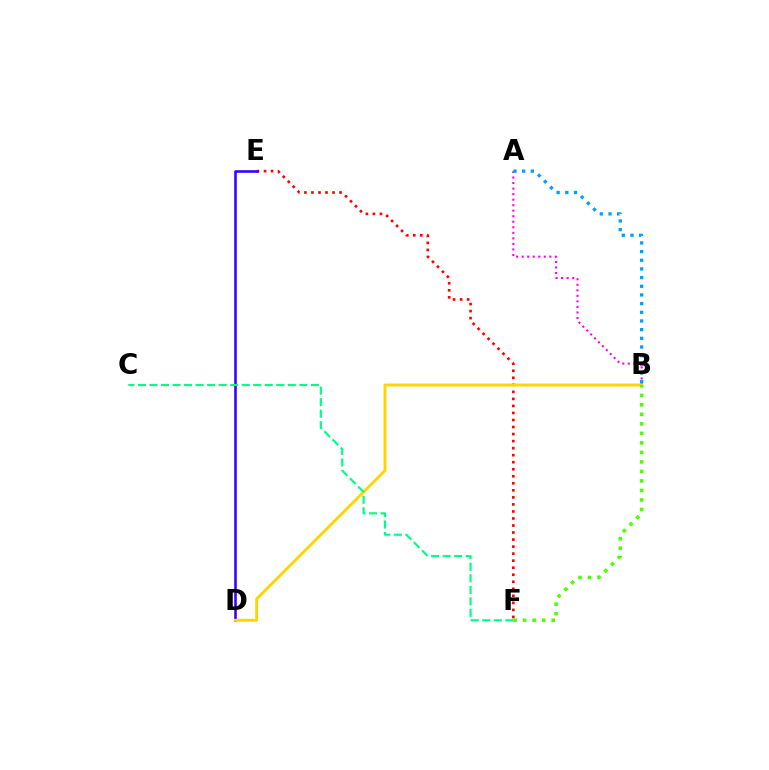{('A', 'B'): [{'color': '#ff00ed', 'line_style': 'dotted', 'thickness': 1.5}, {'color': '#009eff', 'line_style': 'dotted', 'thickness': 2.36}], ('E', 'F'): [{'color': '#ff0000', 'line_style': 'dotted', 'thickness': 1.91}], ('D', 'E'): [{'color': '#3700ff', 'line_style': 'solid', 'thickness': 1.86}], ('B', 'D'): [{'color': '#ffd500', 'line_style': 'solid', 'thickness': 2.1}], ('C', 'F'): [{'color': '#00ff86', 'line_style': 'dashed', 'thickness': 1.57}], ('B', 'F'): [{'color': '#4fff00', 'line_style': 'dotted', 'thickness': 2.58}]}